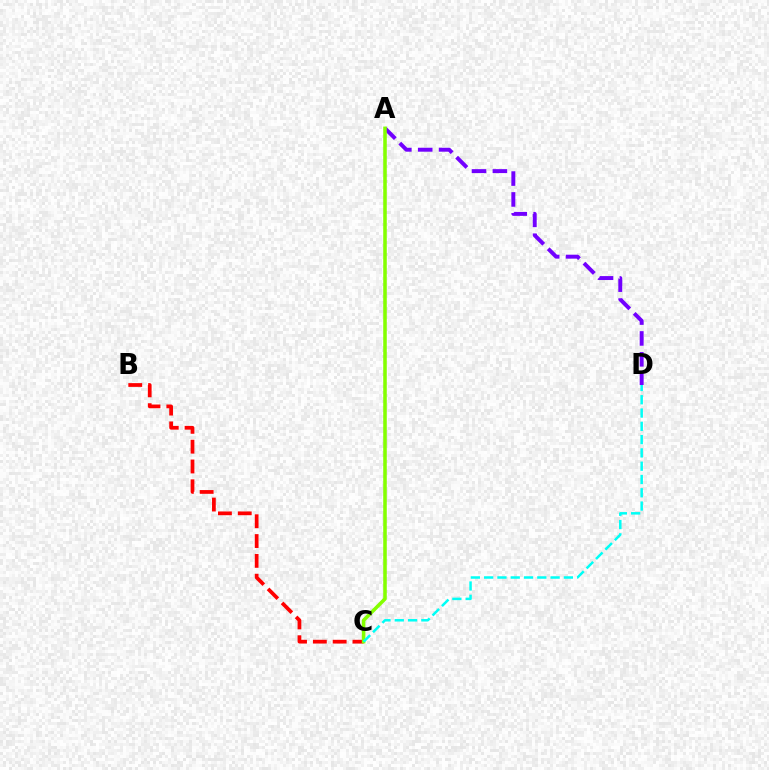{('B', 'C'): [{'color': '#ff0000', 'line_style': 'dashed', 'thickness': 2.69}], ('A', 'D'): [{'color': '#7200ff', 'line_style': 'dashed', 'thickness': 2.84}], ('A', 'C'): [{'color': '#84ff00', 'line_style': 'solid', 'thickness': 2.55}], ('C', 'D'): [{'color': '#00fff6', 'line_style': 'dashed', 'thickness': 1.81}]}